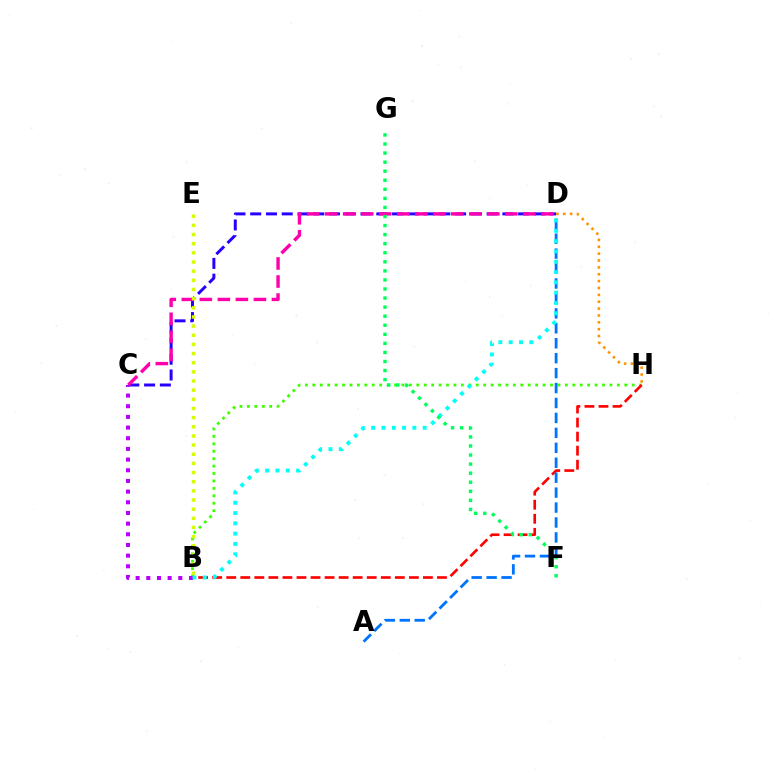{('C', 'D'): [{'color': '#2500ff', 'line_style': 'dashed', 'thickness': 2.14}, {'color': '#ff00ac', 'line_style': 'dashed', 'thickness': 2.45}], ('B', 'H'): [{'color': '#3dff00', 'line_style': 'dotted', 'thickness': 2.02}, {'color': '#ff0000', 'line_style': 'dashed', 'thickness': 1.91}], ('A', 'D'): [{'color': '#0074ff', 'line_style': 'dashed', 'thickness': 2.03}], ('B', 'C'): [{'color': '#b900ff', 'line_style': 'dotted', 'thickness': 2.9}], ('D', 'H'): [{'color': '#ff9400', 'line_style': 'dotted', 'thickness': 1.87}], ('B', 'D'): [{'color': '#00fff6', 'line_style': 'dotted', 'thickness': 2.8}], ('B', 'E'): [{'color': '#d1ff00', 'line_style': 'dotted', 'thickness': 2.49}], ('F', 'G'): [{'color': '#00ff5c', 'line_style': 'dotted', 'thickness': 2.46}]}